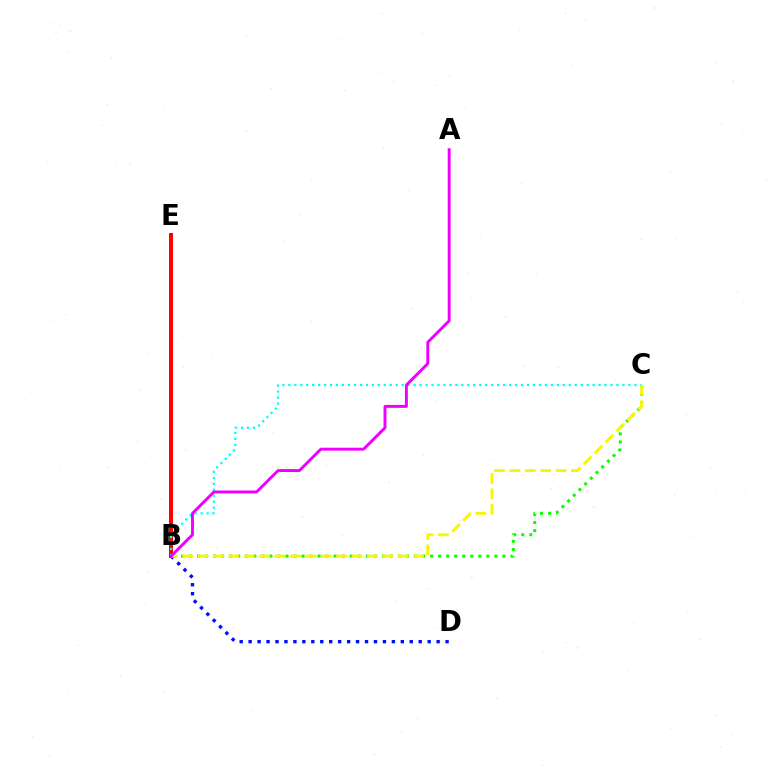{('B', 'E'): [{'color': '#ff0000', 'line_style': 'solid', 'thickness': 2.88}], ('B', 'D'): [{'color': '#0010ff', 'line_style': 'dotted', 'thickness': 2.43}], ('B', 'C'): [{'color': '#08ff00', 'line_style': 'dotted', 'thickness': 2.18}, {'color': '#00fff6', 'line_style': 'dotted', 'thickness': 1.62}, {'color': '#fcf500', 'line_style': 'dashed', 'thickness': 2.09}], ('A', 'B'): [{'color': '#ee00ff', 'line_style': 'solid', 'thickness': 2.1}]}